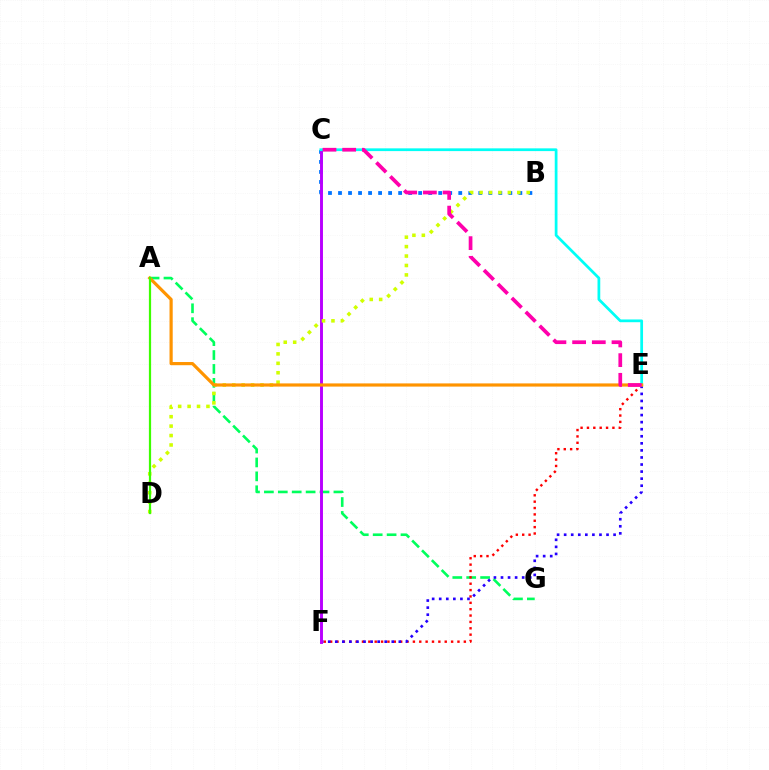{('A', 'G'): [{'color': '#00ff5c', 'line_style': 'dashed', 'thickness': 1.89}], ('B', 'C'): [{'color': '#0074ff', 'line_style': 'dotted', 'thickness': 2.72}], ('E', 'F'): [{'color': '#ff0000', 'line_style': 'dotted', 'thickness': 1.73}, {'color': '#2500ff', 'line_style': 'dotted', 'thickness': 1.92}], ('C', 'F'): [{'color': '#b900ff', 'line_style': 'solid', 'thickness': 2.11}], ('B', 'D'): [{'color': '#d1ff00', 'line_style': 'dotted', 'thickness': 2.56}], ('C', 'E'): [{'color': '#00fff6', 'line_style': 'solid', 'thickness': 1.98}, {'color': '#ff00ac', 'line_style': 'dashed', 'thickness': 2.68}], ('A', 'E'): [{'color': '#ff9400', 'line_style': 'solid', 'thickness': 2.29}], ('A', 'D'): [{'color': '#3dff00', 'line_style': 'solid', 'thickness': 1.6}]}